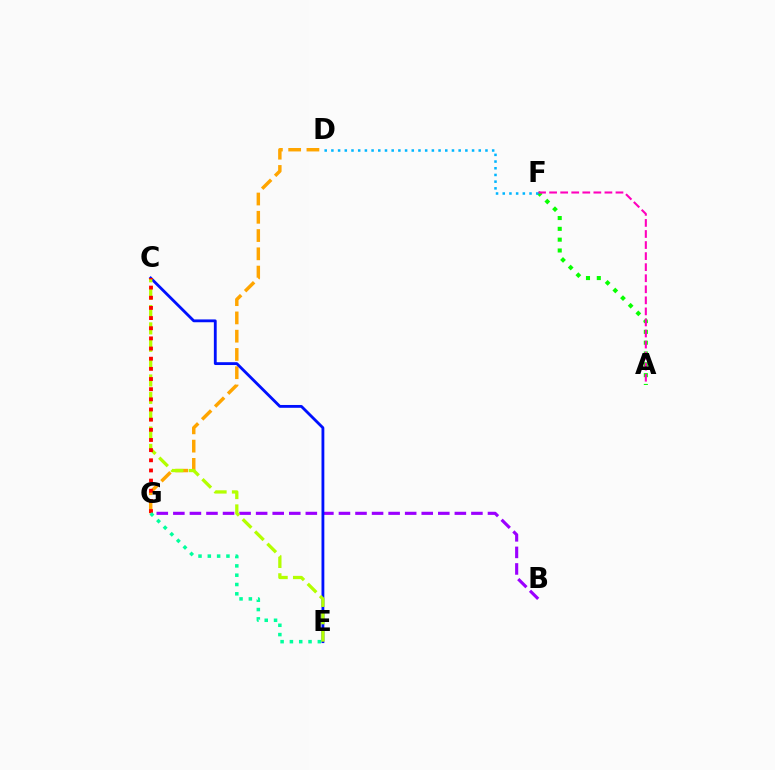{('A', 'F'): [{'color': '#08ff00', 'line_style': 'dotted', 'thickness': 2.94}, {'color': '#ff00bd', 'line_style': 'dashed', 'thickness': 1.5}], ('B', 'G'): [{'color': '#9b00ff', 'line_style': 'dashed', 'thickness': 2.25}], ('D', 'G'): [{'color': '#ffa500', 'line_style': 'dashed', 'thickness': 2.48}], ('C', 'E'): [{'color': '#0010ff', 'line_style': 'solid', 'thickness': 2.03}, {'color': '#b3ff00', 'line_style': 'dashed', 'thickness': 2.36}], ('D', 'F'): [{'color': '#00b5ff', 'line_style': 'dotted', 'thickness': 1.82}], ('C', 'G'): [{'color': '#ff0000', 'line_style': 'dotted', 'thickness': 2.76}], ('E', 'G'): [{'color': '#00ff9d', 'line_style': 'dotted', 'thickness': 2.53}]}